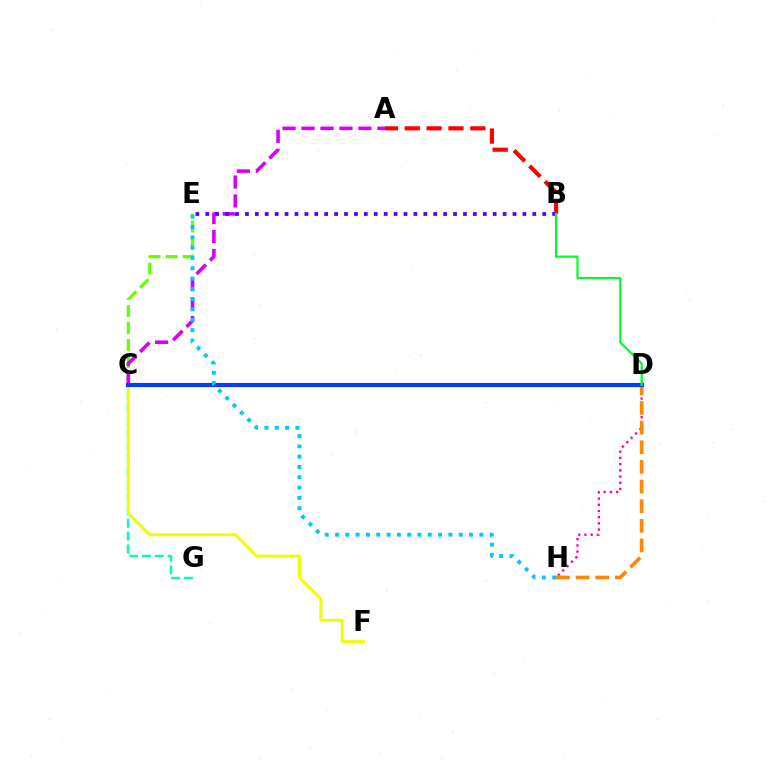{('C', 'E'): [{'color': '#66ff00', 'line_style': 'dashed', 'thickness': 2.31}], ('C', 'G'): [{'color': '#00ffaf', 'line_style': 'dashed', 'thickness': 1.74}], ('A', 'B'): [{'color': '#ff0000', 'line_style': 'dashed', 'thickness': 2.97}], ('A', 'C'): [{'color': '#d600ff', 'line_style': 'dashed', 'thickness': 2.58}], ('D', 'H'): [{'color': '#ff00a0', 'line_style': 'dotted', 'thickness': 1.68}, {'color': '#ff8800', 'line_style': 'dashed', 'thickness': 2.67}], ('B', 'E'): [{'color': '#4f00ff', 'line_style': 'dotted', 'thickness': 2.69}], ('C', 'F'): [{'color': '#eeff00', 'line_style': 'solid', 'thickness': 2.13}], ('C', 'D'): [{'color': '#003fff', 'line_style': 'solid', 'thickness': 3.0}], ('B', 'D'): [{'color': '#00ff27', 'line_style': 'solid', 'thickness': 1.6}], ('E', 'H'): [{'color': '#00c7ff', 'line_style': 'dotted', 'thickness': 2.8}]}